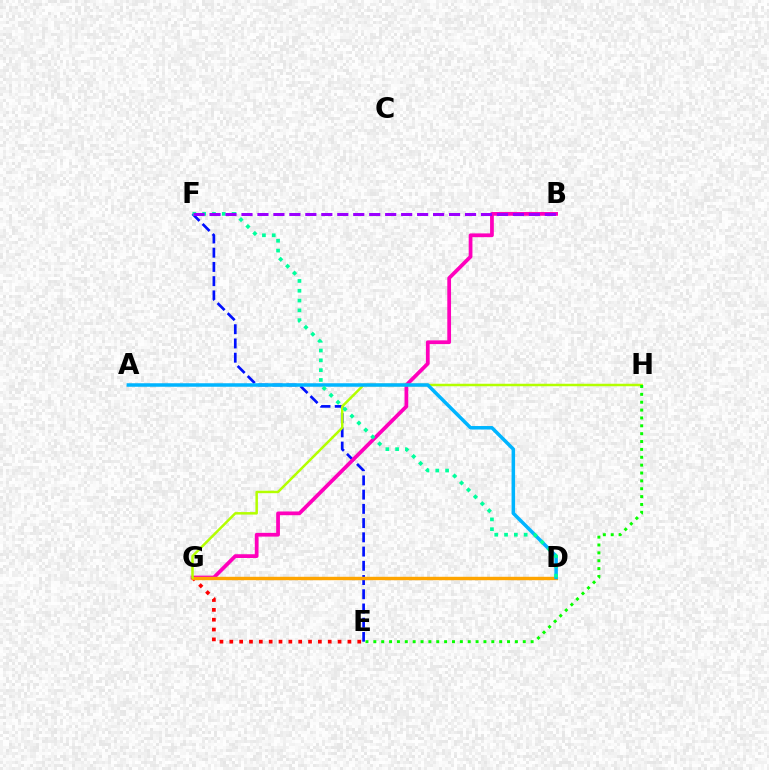{('E', 'F'): [{'color': '#0010ff', 'line_style': 'dashed', 'thickness': 1.93}], ('B', 'G'): [{'color': '#ff00bd', 'line_style': 'solid', 'thickness': 2.7}], ('E', 'G'): [{'color': '#ff0000', 'line_style': 'dotted', 'thickness': 2.67}], ('D', 'G'): [{'color': '#ffa500', 'line_style': 'solid', 'thickness': 2.45}], ('G', 'H'): [{'color': '#b3ff00', 'line_style': 'solid', 'thickness': 1.79}], ('A', 'D'): [{'color': '#00b5ff', 'line_style': 'solid', 'thickness': 2.53}], ('E', 'H'): [{'color': '#08ff00', 'line_style': 'dotted', 'thickness': 2.14}], ('D', 'F'): [{'color': '#00ff9d', 'line_style': 'dotted', 'thickness': 2.66}], ('B', 'F'): [{'color': '#9b00ff', 'line_style': 'dashed', 'thickness': 2.17}]}